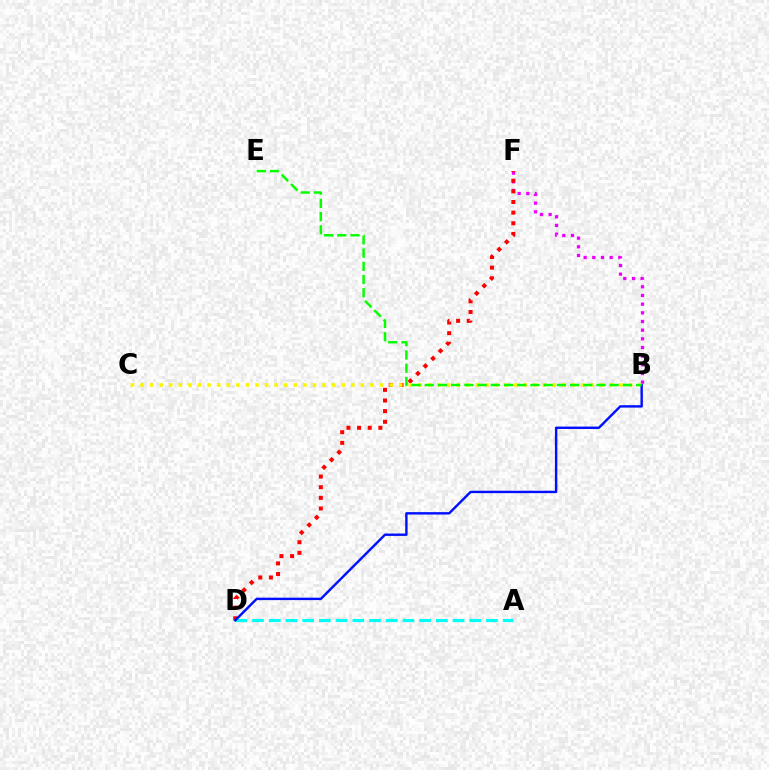{('B', 'F'): [{'color': '#ee00ff', 'line_style': 'dotted', 'thickness': 2.35}], ('A', 'D'): [{'color': '#00fff6', 'line_style': 'dashed', 'thickness': 2.27}], ('D', 'F'): [{'color': '#ff0000', 'line_style': 'dotted', 'thickness': 2.89}], ('B', 'C'): [{'color': '#fcf500', 'line_style': 'dotted', 'thickness': 2.6}], ('B', 'D'): [{'color': '#0010ff', 'line_style': 'solid', 'thickness': 1.73}], ('B', 'E'): [{'color': '#08ff00', 'line_style': 'dashed', 'thickness': 1.8}]}